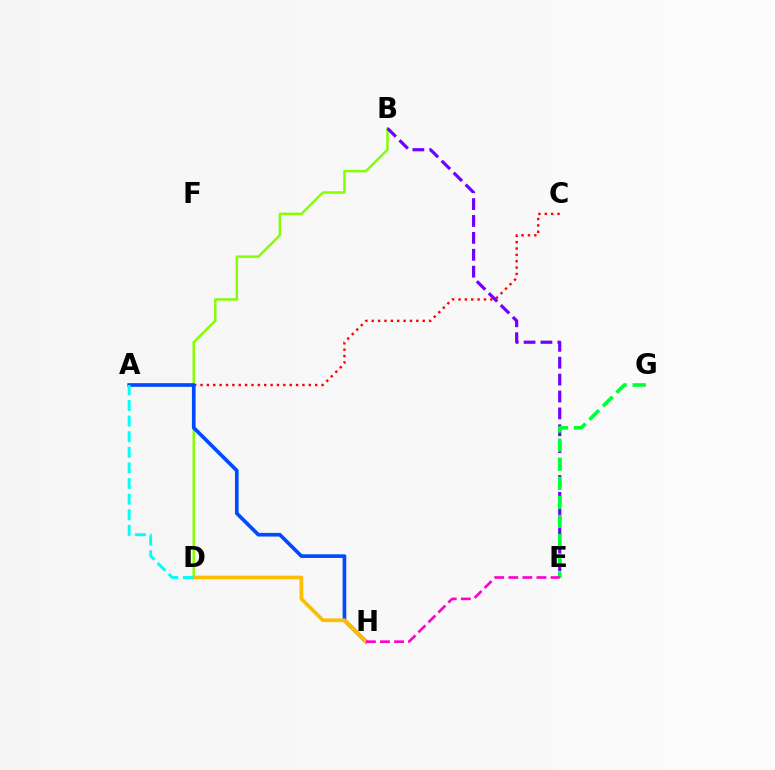{('B', 'D'): [{'color': '#84ff00', 'line_style': 'solid', 'thickness': 1.77}], ('A', 'C'): [{'color': '#ff0000', 'line_style': 'dotted', 'thickness': 1.73}], ('B', 'E'): [{'color': '#7200ff', 'line_style': 'dashed', 'thickness': 2.29}], ('A', 'H'): [{'color': '#004bff', 'line_style': 'solid', 'thickness': 2.64}], ('E', 'G'): [{'color': '#00ff39', 'line_style': 'dashed', 'thickness': 2.59}], ('D', 'H'): [{'color': '#ffbd00', 'line_style': 'solid', 'thickness': 2.66}], ('A', 'D'): [{'color': '#00fff6', 'line_style': 'dashed', 'thickness': 2.12}], ('E', 'H'): [{'color': '#ff00cf', 'line_style': 'dashed', 'thickness': 1.91}]}